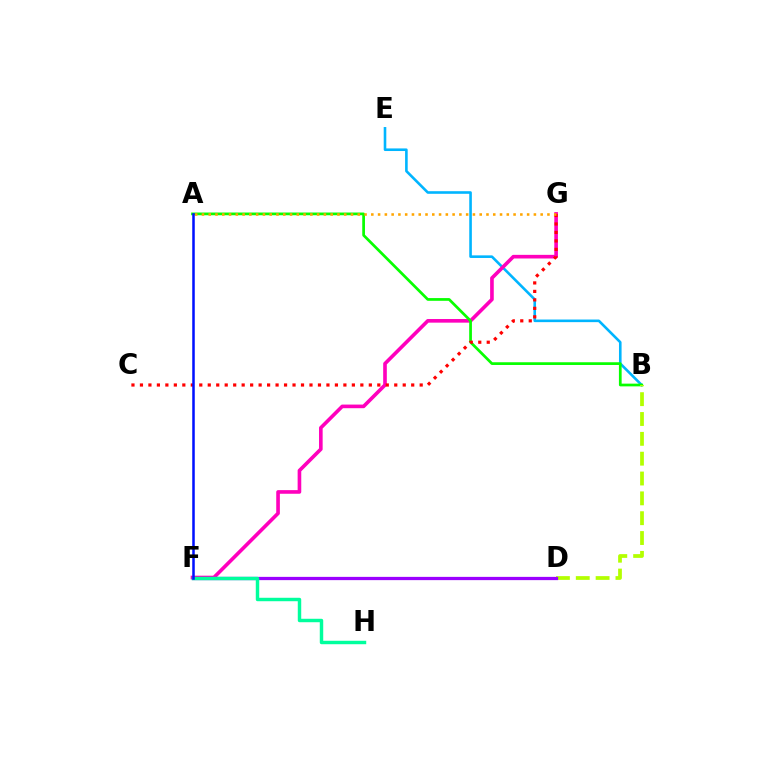{('B', 'E'): [{'color': '#00b5ff', 'line_style': 'solid', 'thickness': 1.87}], ('F', 'G'): [{'color': '#ff00bd', 'line_style': 'solid', 'thickness': 2.61}], ('A', 'B'): [{'color': '#08ff00', 'line_style': 'solid', 'thickness': 1.96}], ('B', 'D'): [{'color': '#b3ff00', 'line_style': 'dashed', 'thickness': 2.7}], ('D', 'F'): [{'color': '#9b00ff', 'line_style': 'solid', 'thickness': 2.34}], ('F', 'H'): [{'color': '#00ff9d', 'line_style': 'solid', 'thickness': 2.48}], ('C', 'G'): [{'color': '#ff0000', 'line_style': 'dotted', 'thickness': 2.3}], ('A', 'G'): [{'color': '#ffa500', 'line_style': 'dotted', 'thickness': 1.84}], ('A', 'F'): [{'color': '#0010ff', 'line_style': 'solid', 'thickness': 1.82}]}